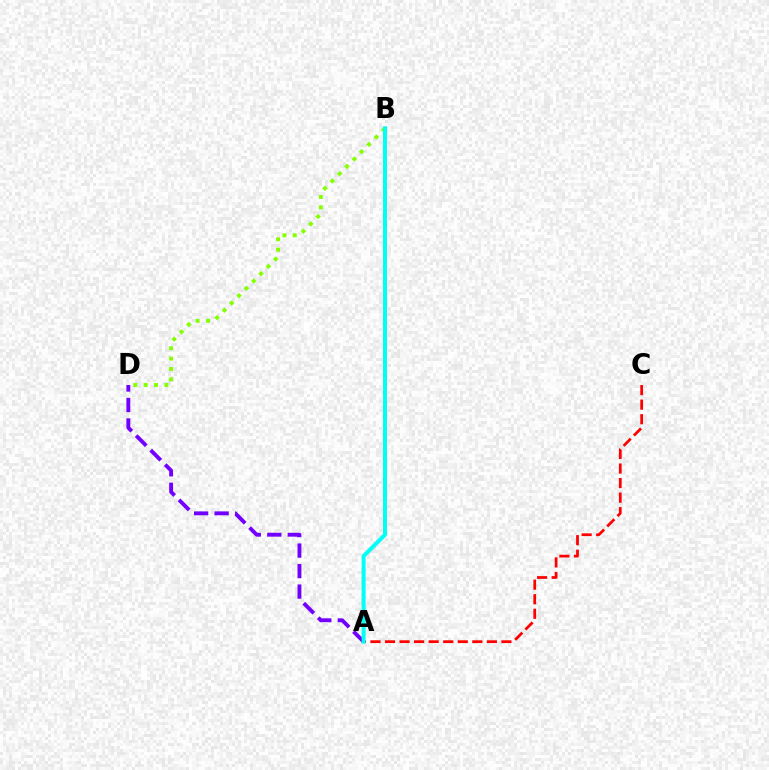{('B', 'D'): [{'color': '#84ff00', 'line_style': 'dotted', 'thickness': 2.82}], ('A', 'D'): [{'color': '#7200ff', 'line_style': 'dashed', 'thickness': 2.79}], ('A', 'C'): [{'color': '#ff0000', 'line_style': 'dashed', 'thickness': 1.98}], ('A', 'B'): [{'color': '#00fff6', 'line_style': 'solid', 'thickness': 2.86}]}